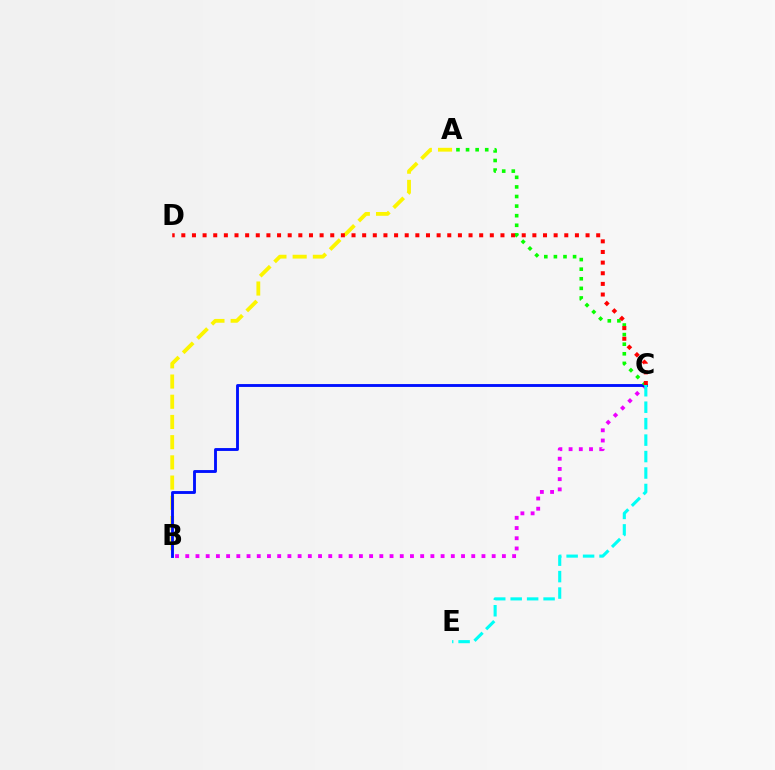{('A', 'B'): [{'color': '#fcf500', 'line_style': 'dashed', 'thickness': 2.74}], ('B', 'C'): [{'color': '#ee00ff', 'line_style': 'dotted', 'thickness': 2.78}, {'color': '#0010ff', 'line_style': 'solid', 'thickness': 2.07}], ('A', 'C'): [{'color': '#08ff00', 'line_style': 'dotted', 'thickness': 2.61}], ('C', 'D'): [{'color': '#ff0000', 'line_style': 'dotted', 'thickness': 2.89}], ('C', 'E'): [{'color': '#00fff6', 'line_style': 'dashed', 'thickness': 2.24}]}